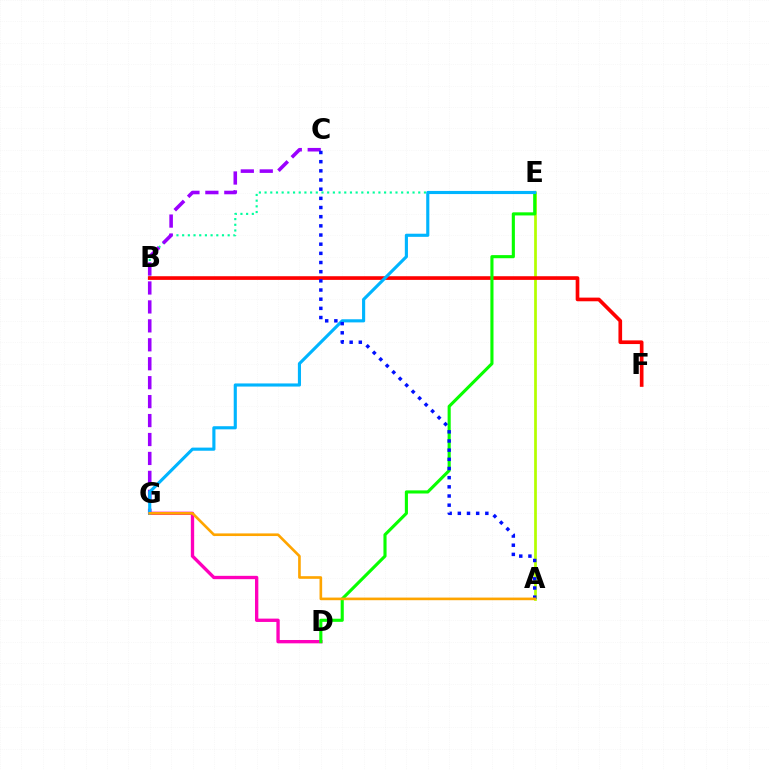{('B', 'E'): [{'color': '#00ff9d', 'line_style': 'dotted', 'thickness': 1.55}], ('C', 'G'): [{'color': '#9b00ff', 'line_style': 'dashed', 'thickness': 2.57}], ('A', 'E'): [{'color': '#b3ff00', 'line_style': 'solid', 'thickness': 1.96}], ('D', 'G'): [{'color': '#ff00bd', 'line_style': 'solid', 'thickness': 2.4}], ('B', 'F'): [{'color': '#ff0000', 'line_style': 'solid', 'thickness': 2.64}], ('D', 'E'): [{'color': '#08ff00', 'line_style': 'solid', 'thickness': 2.24}], ('E', 'G'): [{'color': '#00b5ff', 'line_style': 'solid', 'thickness': 2.25}], ('A', 'C'): [{'color': '#0010ff', 'line_style': 'dotted', 'thickness': 2.49}], ('A', 'G'): [{'color': '#ffa500', 'line_style': 'solid', 'thickness': 1.9}]}